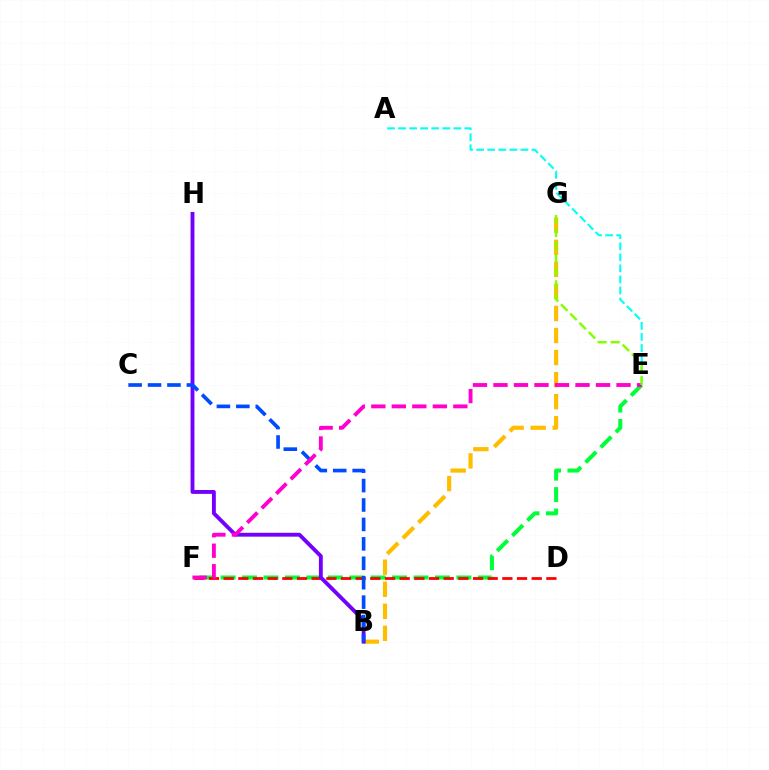{('B', 'G'): [{'color': '#ffbd00', 'line_style': 'dashed', 'thickness': 2.99}], ('E', 'F'): [{'color': '#00ff39', 'line_style': 'dashed', 'thickness': 2.91}, {'color': '#ff00cf', 'line_style': 'dashed', 'thickness': 2.79}], ('D', 'F'): [{'color': '#ff0000', 'line_style': 'dashed', 'thickness': 1.99}], ('A', 'E'): [{'color': '#00fff6', 'line_style': 'dashed', 'thickness': 1.5}], ('B', 'H'): [{'color': '#7200ff', 'line_style': 'solid', 'thickness': 2.78}], ('B', 'C'): [{'color': '#004bff', 'line_style': 'dashed', 'thickness': 2.64}], ('E', 'G'): [{'color': '#84ff00', 'line_style': 'dashed', 'thickness': 1.77}]}